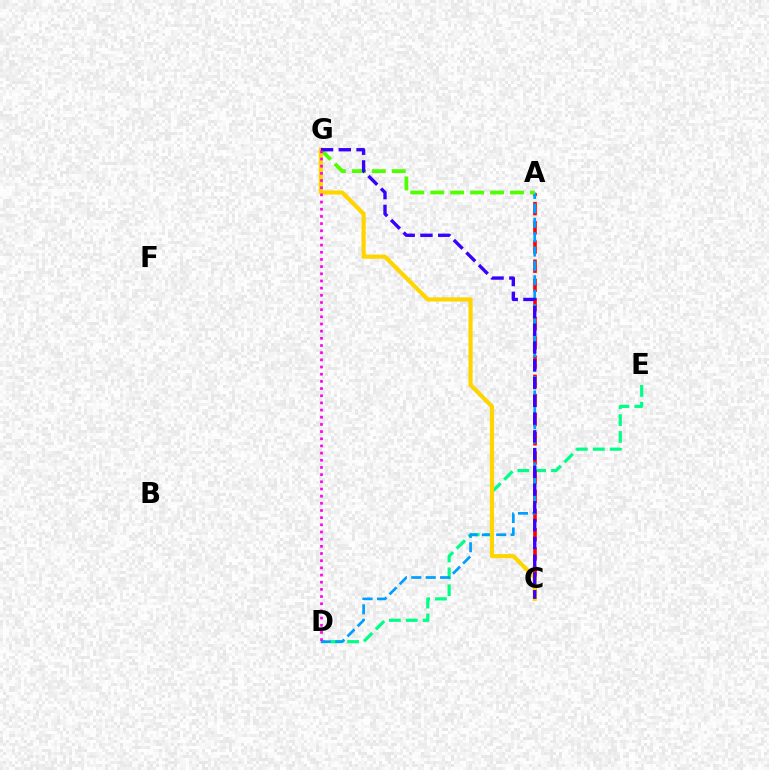{('D', 'E'): [{'color': '#00ff86', 'line_style': 'dashed', 'thickness': 2.29}], ('A', 'C'): [{'color': '#ff0000', 'line_style': 'dashed', 'thickness': 2.61}], ('A', 'D'): [{'color': '#009eff', 'line_style': 'dashed', 'thickness': 1.96}], ('A', 'G'): [{'color': '#4fff00', 'line_style': 'dashed', 'thickness': 2.71}], ('C', 'G'): [{'color': '#ffd500', 'line_style': 'solid', 'thickness': 2.99}, {'color': '#3700ff', 'line_style': 'dashed', 'thickness': 2.41}], ('D', 'G'): [{'color': '#ff00ed', 'line_style': 'dotted', 'thickness': 1.95}]}